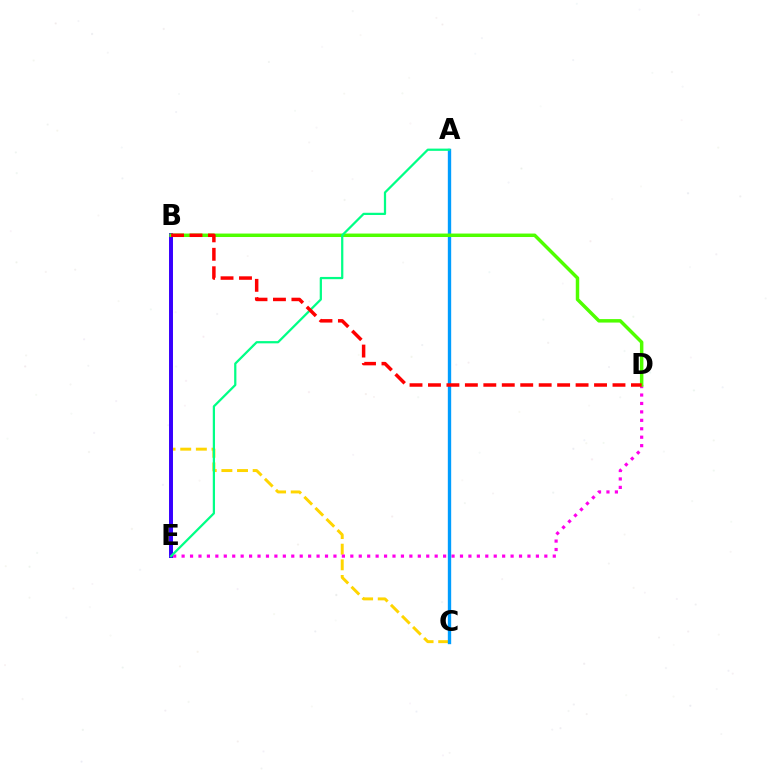{('B', 'C'): [{'color': '#ffd500', 'line_style': 'dashed', 'thickness': 2.12}], ('D', 'E'): [{'color': '#ff00ed', 'line_style': 'dotted', 'thickness': 2.29}], ('B', 'E'): [{'color': '#3700ff', 'line_style': 'solid', 'thickness': 2.85}], ('A', 'C'): [{'color': '#009eff', 'line_style': 'solid', 'thickness': 2.41}], ('B', 'D'): [{'color': '#4fff00', 'line_style': 'solid', 'thickness': 2.49}, {'color': '#ff0000', 'line_style': 'dashed', 'thickness': 2.51}], ('A', 'E'): [{'color': '#00ff86', 'line_style': 'solid', 'thickness': 1.61}]}